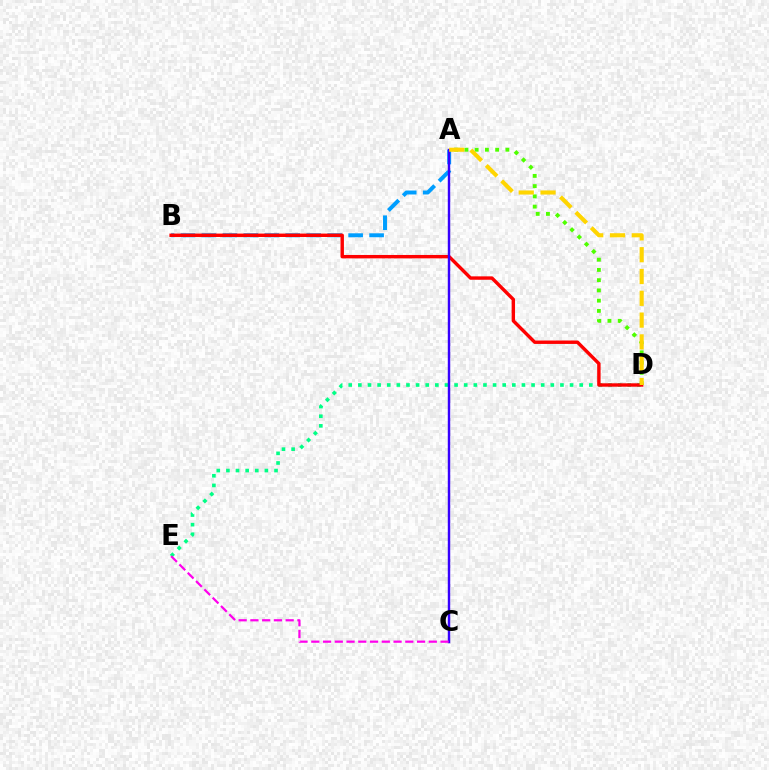{('A', 'B'): [{'color': '#009eff', 'line_style': 'dashed', 'thickness': 2.85}], ('A', 'D'): [{'color': '#4fff00', 'line_style': 'dotted', 'thickness': 2.78}, {'color': '#ffd500', 'line_style': 'dashed', 'thickness': 2.96}], ('D', 'E'): [{'color': '#00ff86', 'line_style': 'dotted', 'thickness': 2.61}], ('B', 'D'): [{'color': '#ff0000', 'line_style': 'solid', 'thickness': 2.45}], ('A', 'C'): [{'color': '#3700ff', 'line_style': 'solid', 'thickness': 1.75}], ('C', 'E'): [{'color': '#ff00ed', 'line_style': 'dashed', 'thickness': 1.6}]}